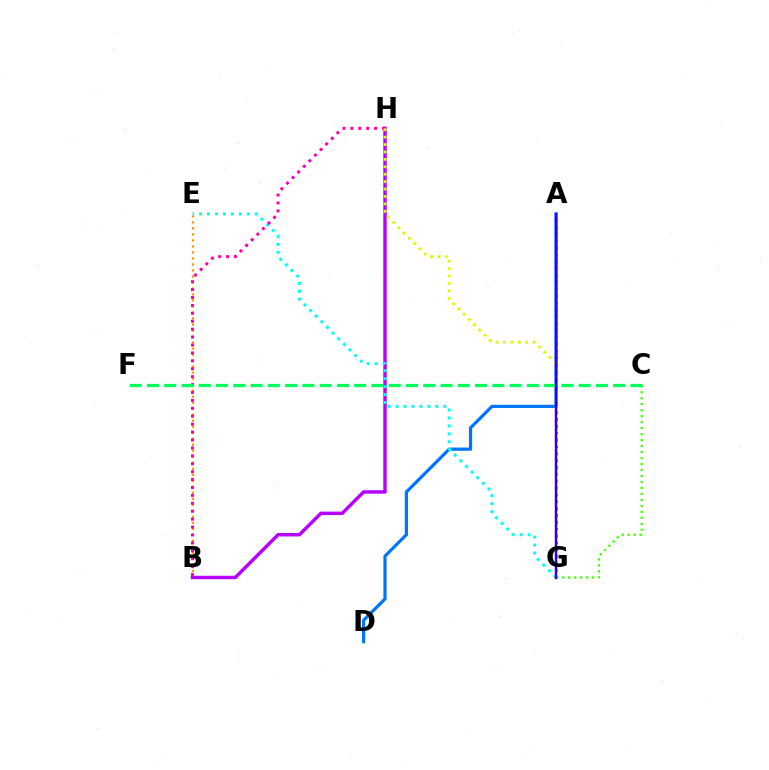{('A', 'G'): [{'color': '#ff0000', 'line_style': 'dotted', 'thickness': 1.86}, {'color': '#2500ff', 'line_style': 'solid', 'thickness': 1.75}], ('B', 'E'): [{'color': '#ff9400', 'line_style': 'dotted', 'thickness': 1.63}], ('A', 'D'): [{'color': '#0074ff', 'line_style': 'solid', 'thickness': 2.31}], ('B', 'H'): [{'color': '#b900ff', 'line_style': 'solid', 'thickness': 2.48}, {'color': '#ff00ac', 'line_style': 'dotted', 'thickness': 2.15}], ('E', 'G'): [{'color': '#00fff6', 'line_style': 'dotted', 'thickness': 2.16}], ('C', 'G'): [{'color': '#3dff00', 'line_style': 'dotted', 'thickness': 1.62}], ('C', 'F'): [{'color': '#00ff5c', 'line_style': 'dashed', 'thickness': 2.35}], ('G', 'H'): [{'color': '#d1ff00', 'line_style': 'dotted', 'thickness': 2.01}]}